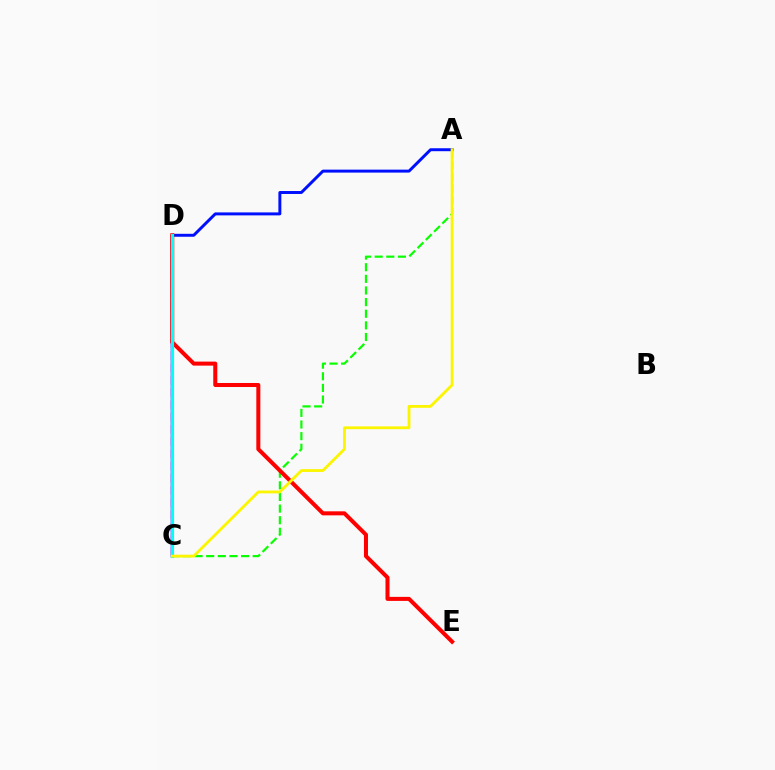{('A', 'C'): [{'color': '#0010ff', 'line_style': 'solid', 'thickness': 2.13}, {'color': '#08ff00', 'line_style': 'dashed', 'thickness': 1.58}, {'color': '#fcf500', 'line_style': 'solid', 'thickness': 2.02}], ('C', 'D'): [{'color': '#ee00ff', 'line_style': 'dashed', 'thickness': 1.66}, {'color': '#00fff6', 'line_style': 'solid', 'thickness': 2.27}], ('D', 'E'): [{'color': '#ff0000', 'line_style': 'solid', 'thickness': 2.9}]}